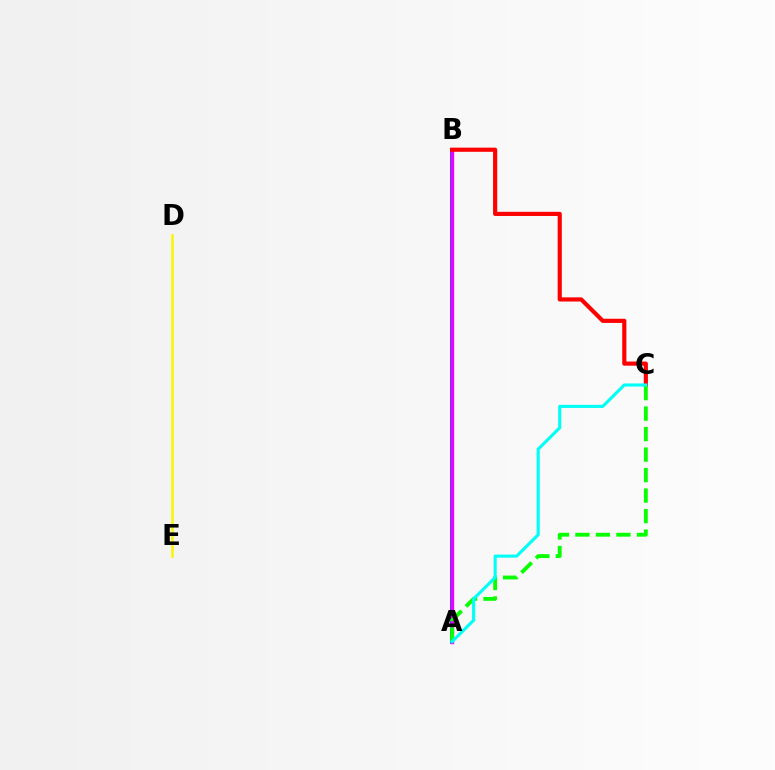{('A', 'B'): [{'color': '#0010ff', 'line_style': 'solid', 'thickness': 2.54}, {'color': '#ee00ff', 'line_style': 'solid', 'thickness': 2.41}], ('D', 'E'): [{'color': '#fcf500', 'line_style': 'solid', 'thickness': 1.82}], ('B', 'C'): [{'color': '#ff0000', 'line_style': 'solid', 'thickness': 2.99}], ('A', 'C'): [{'color': '#08ff00', 'line_style': 'dashed', 'thickness': 2.79}, {'color': '#00fff6', 'line_style': 'solid', 'thickness': 2.23}]}